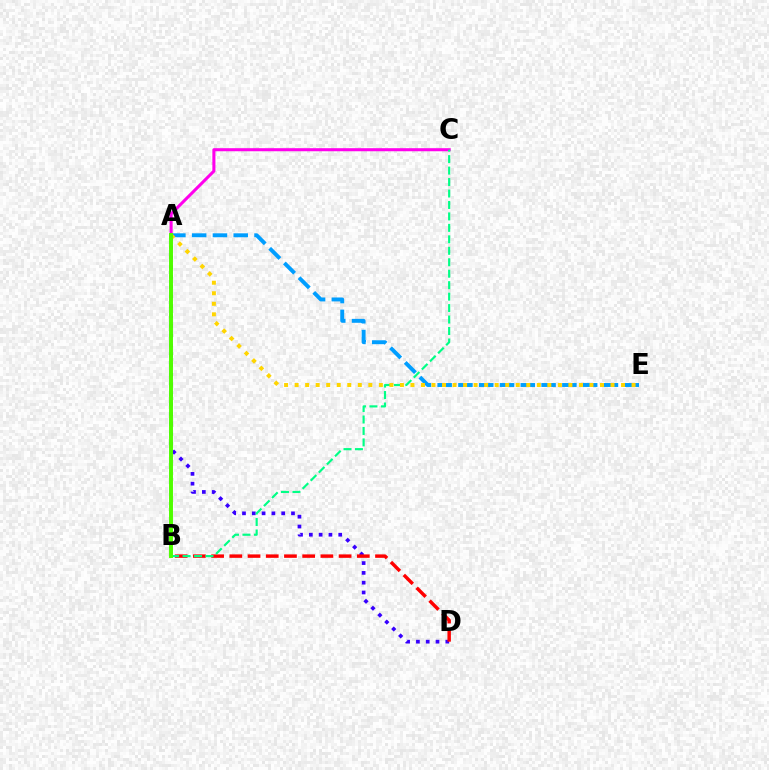{('A', 'E'): [{'color': '#009eff', 'line_style': 'dashed', 'thickness': 2.82}, {'color': '#ffd500', 'line_style': 'dotted', 'thickness': 2.86}], ('A', 'D'): [{'color': '#3700ff', 'line_style': 'dotted', 'thickness': 2.66}], ('A', 'C'): [{'color': '#ff00ed', 'line_style': 'solid', 'thickness': 2.2}], ('B', 'D'): [{'color': '#ff0000', 'line_style': 'dashed', 'thickness': 2.47}], ('B', 'C'): [{'color': '#00ff86', 'line_style': 'dashed', 'thickness': 1.56}], ('A', 'B'): [{'color': '#4fff00', 'line_style': 'solid', 'thickness': 2.83}]}